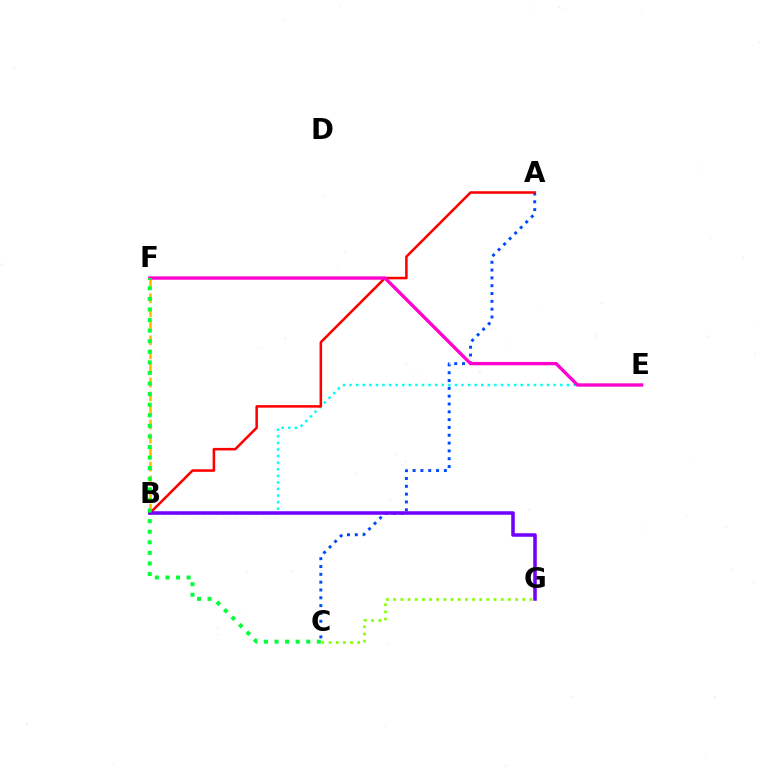{('B', 'E'): [{'color': '#00fff6', 'line_style': 'dotted', 'thickness': 1.79}], ('C', 'G'): [{'color': '#84ff00', 'line_style': 'dotted', 'thickness': 1.95}], ('B', 'F'): [{'color': '#ffbd00', 'line_style': 'dashed', 'thickness': 1.9}], ('A', 'C'): [{'color': '#004bff', 'line_style': 'dotted', 'thickness': 2.12}], ('A', 'B'): [{'color': '#ff0000', 'line_style': 'solid', 'thickness': 1.83}], ('B', 'G'): [{'color': '#7200ff', 'line_style': 'solid', 'thickness': 2.55}], ('E', 'F'): [{'color': '#ff00cf', 'line_style': 'solid', 'thickness': 2.39}], ('C', 'F'): [{'color': '#00ff39', 'line_style': 'dotted', 'thickness': 2.88}]}